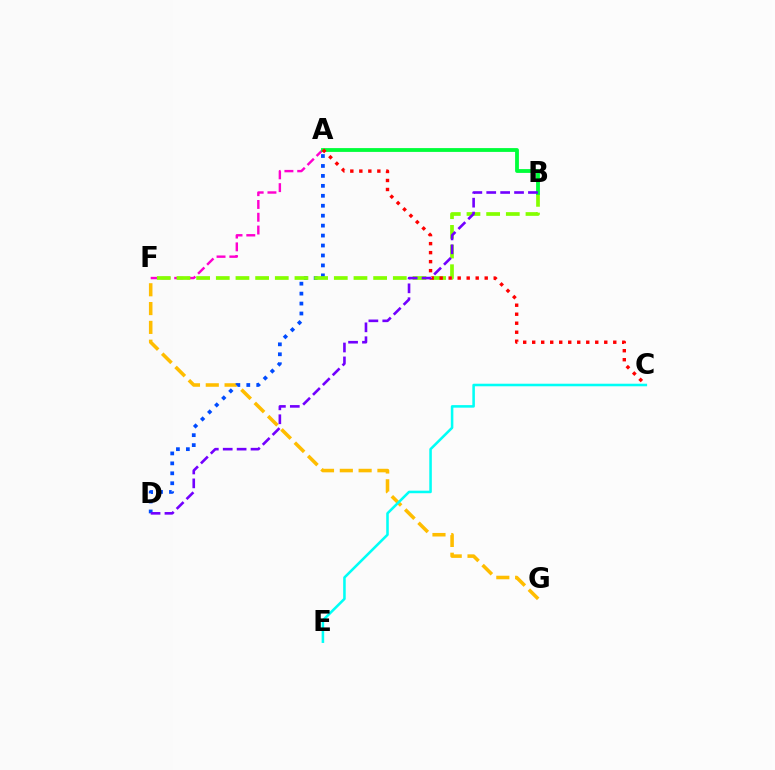{('A', 'F'): [{'color': '#ff00cf', 'line_style': 'dashed', 'thickness': 1.74}], ('F', 'G'): [{'color': '#ffbd00', 'line_style': 'dashed', 'thickness': 2.56}], ('A', 'D'): [{'color': '#004bff', 'line_style': 'dotted', 'thickness': 2.7}], ('B', 'F'): [{'color': '#84ff00', 'line_style': 'dashed', 'thickness': 2.67}], ('A', 'B'): [{'color': '#00ff39', 'line_style': 'solid', 'thickness': 2.75}], ('A', 'C'): [{'color': '#ff0000', 'line_style': 'dotted', 'thickness': 2.45}], ('B', 'D'): [{'color': '#7200ff', 'line_style': 'dashed', 'thickness': 1.89}], ('C', 'E'): [{'color': '#00fff6', 'line_style': 'solid', 'thickness': 1.84}]}